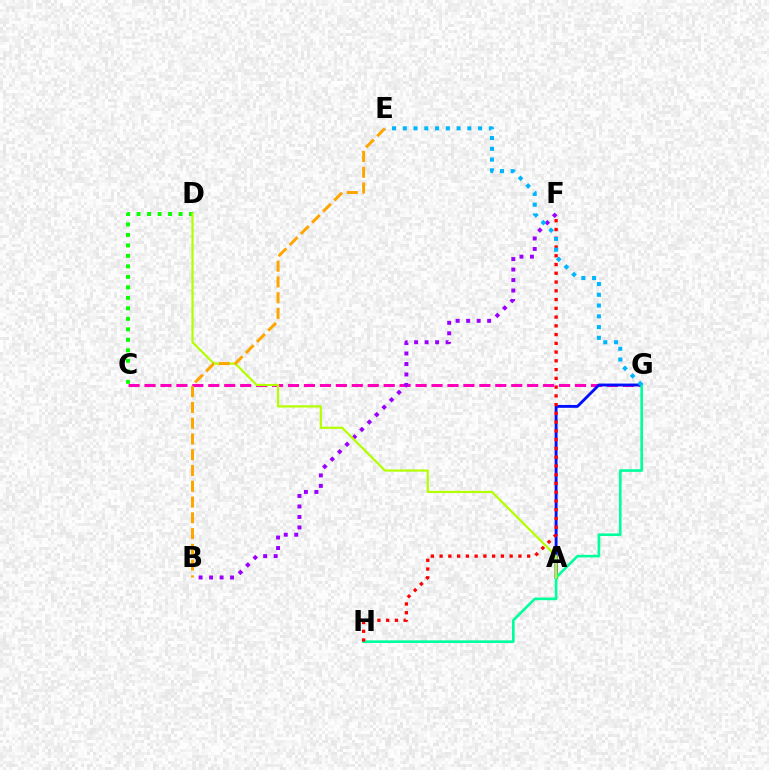{('C', 'G'): [{'color': '#ff00bd', 'line_style': 'dashed', 'thickness': 2.17}], ('A', 'G'): [{'color': '#0010ff', 'line_style': 'solid', 'thickness': 2.07}], ('C', 'D'): [{'color': '#08ff00', 'line_style': 'dotted', 'thickness': 2.85}], ('B', 'F'): [{'color': '#9b00ff', 'line_style': 'dotted', 'thickness': 2.85}], ('G', 'H'): [{'color': '#00ff9d', 'line_style': 'solid', 'thickness': 1.9}], ('A', 'D'): [{'color': '#b3ff00', 'line_style': 'solid', 'thickness': 1.59}], ('F', 'H'): [{'color': '#ff0000', 'line_style': 'dotted', 'thickness': 2.38}], ('B', 'E'): [{'color': '#ffa500', 'line_style': 'dashed', 'thickness': 2.14}], ('E', 'G'): [{'color': '#00b5ff', 'line_style': 'dotted', 'thickness': 2.93}]}